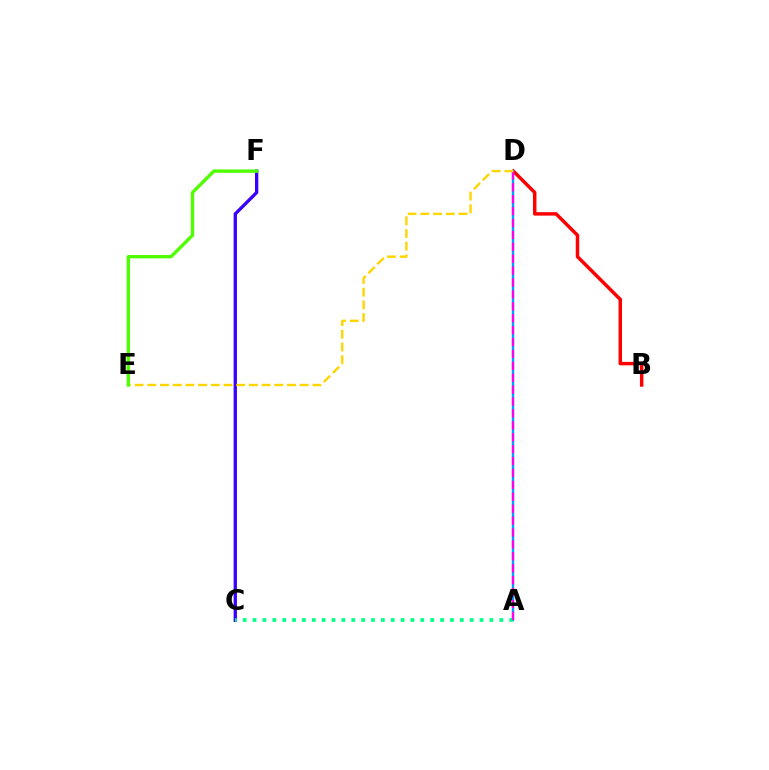{('B', 'D'): [{'color': '#ff0000', 'line_style': 'solid', 'thickness': 2.49}], ('C', 'F'): [{'color': '#3700ff', 'line_style': 'solid', 'thickness': 2.39}], ('A', 'D'): [{'color': '#009eff', 'line_style': 'solid', 'thickness': 1.71}, {'color': '#ff00ed', 'line_style': 'dashed', 'thickness': 1.62}], ('A', 'C'): [{'color': '#00ff86', 'line_style': 'dotted', 'thickness': 2.68}], ('D', 'E'): [{'color': '#ffd500', 'line_style': 'dashed', 'thickness': 1.73}], ('E', 'F'): [{'color': '#4fff00', 'line_style': 'solid', 'thickness': 2.41}]}